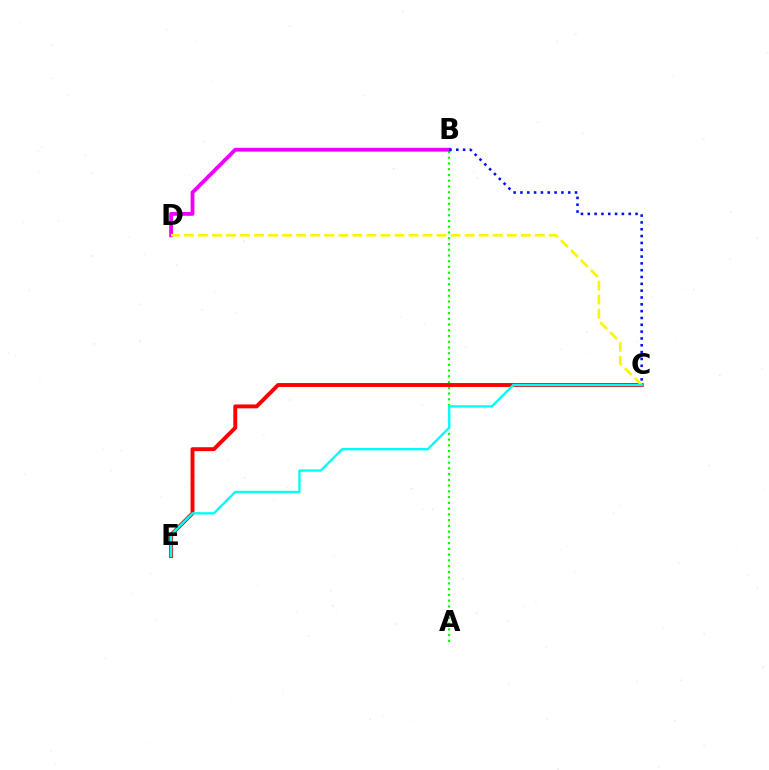{('A', 'B'): [{'color': '#08ff00', 'line_style': 'dotted', 'thickness': 1.56}], ('B', 'D'): [{'color': '#ee00ff', 'line_style': 'solid', 'thickness': 2.76}], ('C', 'E'): [{'color': '#ff0000', 'line_style': 'solid', 'thickness': 2.81}, {'color': '#00fff6', 'line_style': 'solid', 'thickness': 1.69}], ('B', 'C'): [{'color': '#0010ff', 'line_style': 'dotted', 'thickness': 1.85}], ('C', 'D'): [{'color': '#fcf500', 'line_style': 'dashed', 'thickness': 1.91}]}